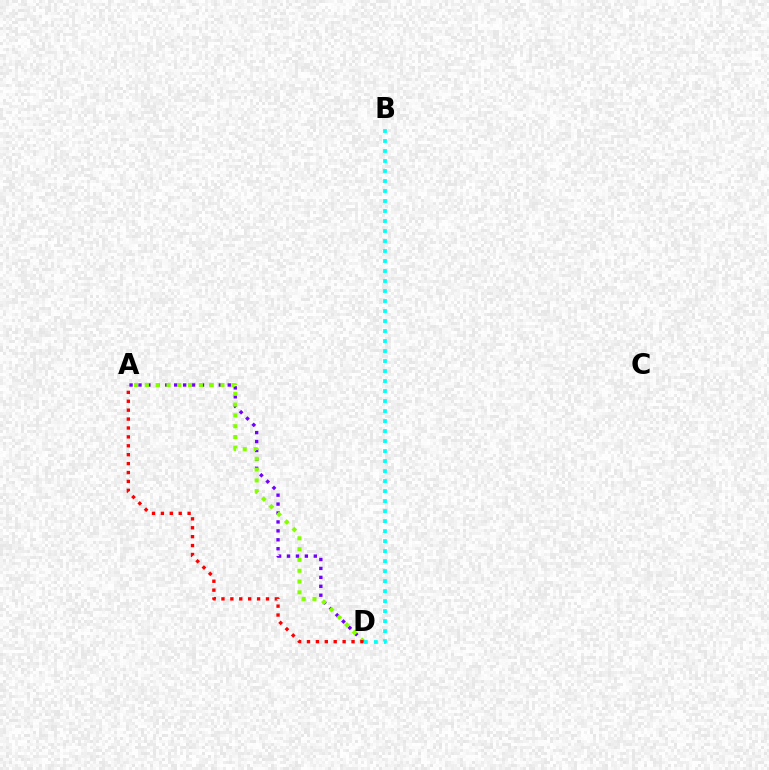{('A', 'D'): [{'color': '#7200ff', 'line_style': 'dotted', 'thickness': 2.43}, {'color': '#84ff00', 'line_style': 'dotted', 'thickness': 2.93}, {'color': '#ff0000', 'line_style': 'dotted', 'thickness': 2.42}], ('B', 'D'): [{'color': '#00fff6', 'line_style': 'dotted', 'thickness': 2.72}]}